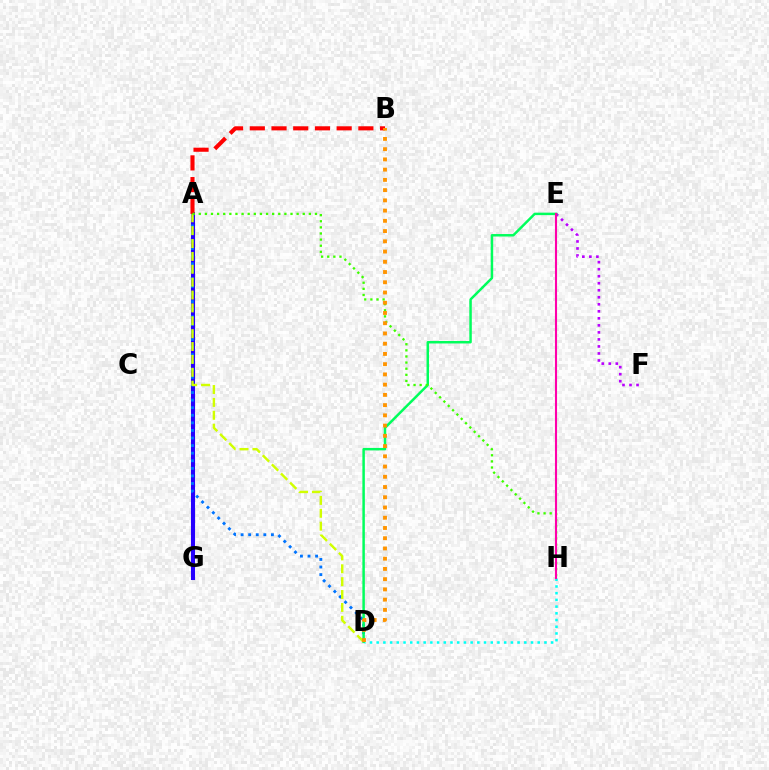{('E', 'F'): [{'color': '#b900ff', 'line_style': 'dotted', 'thickness': 1.91}], ('A', 'G'): [{'color': '#2500ff', 'line_style': 'solid', 'thickness': 2.94}], ('A', 'B'): [{'color': '#ff0000', 'line_style': 'dashed', 'thickness': 2.95}], ('A', 'D'): [{'color': '#0074ff', 'line_style': 'dotted', 'thickness': 2.06}, {'color': '#d1ff00', 'line_style': 'dashed', 'thickness': 1.75}], ('D', 'H'): [{'color': '#00fff6', 'line_style': 'dotted', 'thickness': 1.82}], ('D', 'E'): [{'color': '#00ff5c', 'line_style': 'solid', 'thickness': 1.78}], ('A', 'H'): [{'color': '#3dff00', 'line_style': 'dotted', 'thickness': 1.66}], ('E', 'H'): [{'color': '#ff00ac', 'line_style': 'solid', 'thickness': 1.52}], ('B', 'D'): [{'color': '#ff9400', 'line_style': 'dotted', 'thickness': 2.78}]}